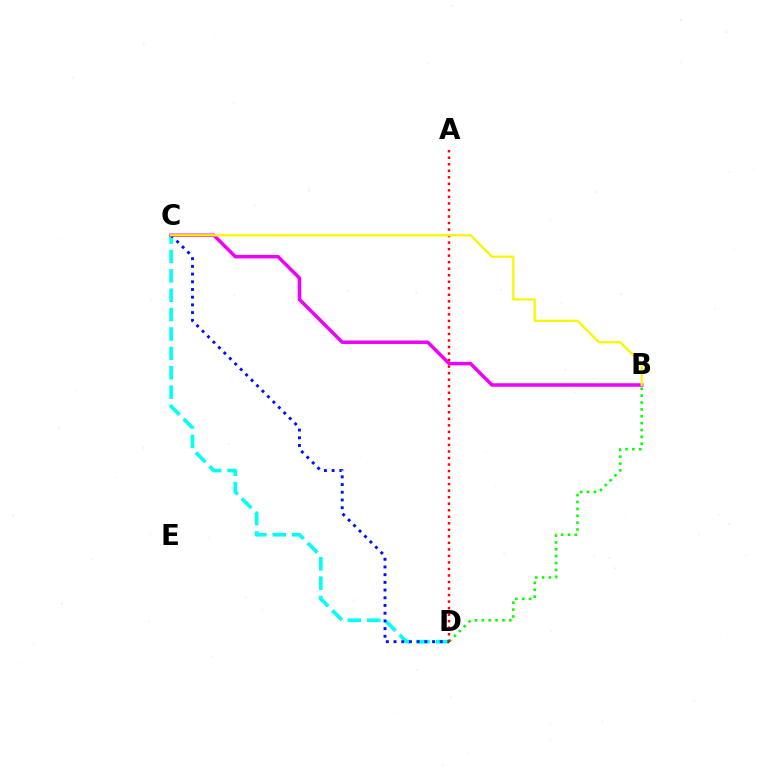{('C', 'D'): [{'color': '#00fff6', 'line_style': 'dashed', 'thickness': 2.63}, {'color': '#0010ff', 'line_style': 'dotted', 'thickness': 2.09}], ('B', 'C'): [{'color': '#ee00ff', 'line_style': 'solid', 'thickness': 2.52}, {'color': '#fcf500', 'line_style': 'solid', 'thickness': 1.65}], ('B', 'D'): [{'color': '#08ff00', 'line_style': 'dotted', 'thickness': 1.87}], ('A', 'D'): [{'color': '#ff0000', 'line_style': 'dotted', 'thickness': 1.77}]}